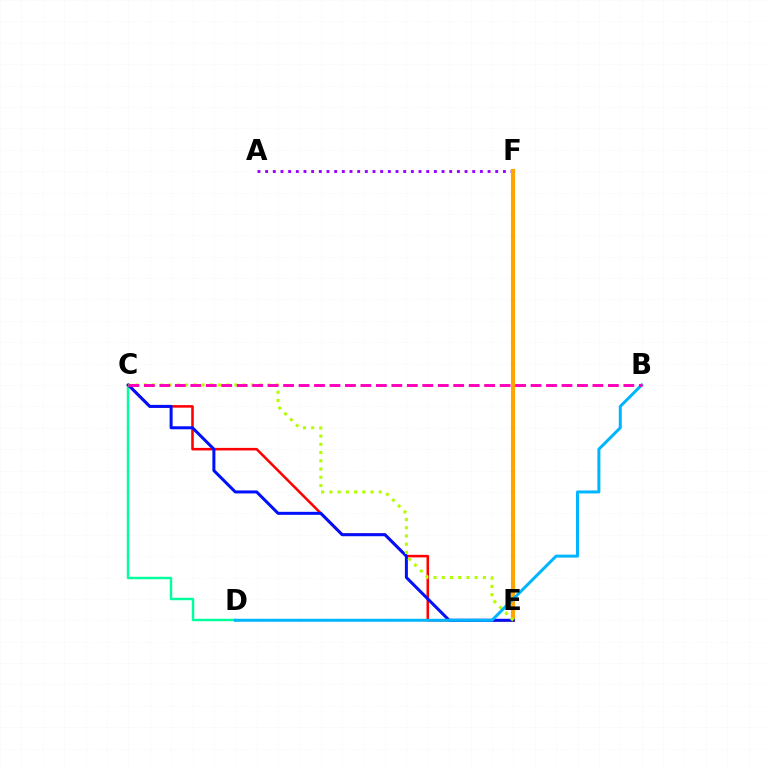{('A', 'F'): [{'color': '#9b00ff', 'line_style': 'dotted', 'thickness': 2.08}], ('E', 'F'): [{'color': '#08ff00', 'line_style': 'dotted', 'thickness': 1.57}, {'color': '#ffa500', 'line_style': 'solid', 'thickness': 2.96}], ('C', 'D'): [{'color': '#00ff9d', 'line_style': 'solid', 'thickness': 1.77}], ('C', 'E'): [{'color': '#ff0000', 'line_style': 'solid', 'thickness': 1.84}, {'color': '#0010ff', 'line_style': 'solid', 'thickness': 2.16}, {'color': '#b3ff00', 'line_style': 'dotted', 'thickness': 2.24}], ('B', 'D'): [{'color': '#00b5ff', 'line_style': 'solid', 'thickness': 2.15}], ('B', 'C'): [{'color': '#ff00bd', 'line_style': 'dashed', 'thickness': 2.1}]}